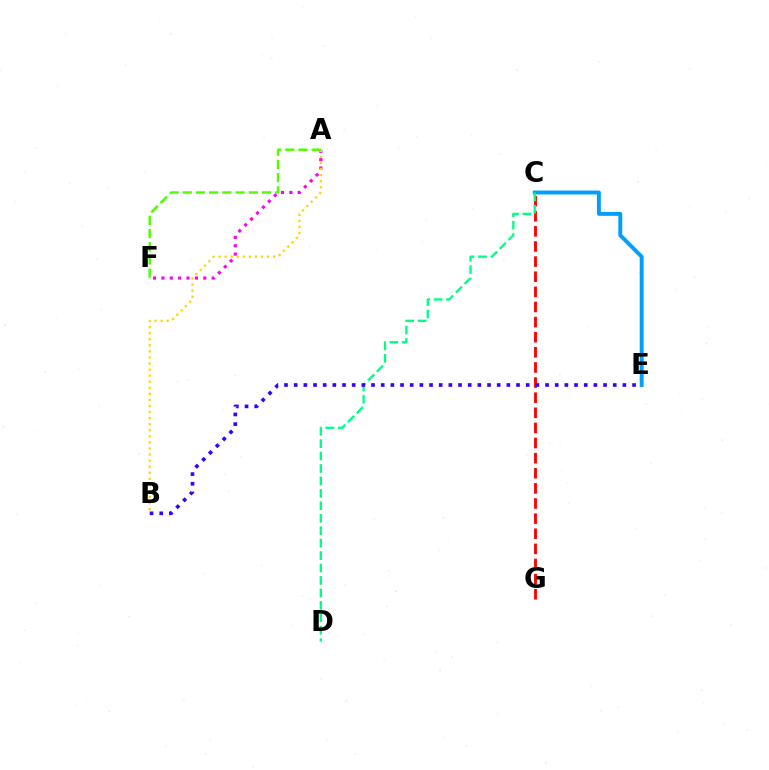{('C', 'G'): [{'color': '#ff0000', 'line_style': 'dashed', 'thickness': 2.05}], ('A', 'F'): [{'color': '#ff00ed', 'line_style': 'dotted', 'thickness': 2.28}, {'color': '#4fff00', 'line_style': 'dashed', 'thickness': 1.79}], ('C', 'E'): [{'color': '#009eff', 'line_style': 'solid', 'thickness': 2.82}], ('A', 'B'): [{'color': '#ffd500', 'line_style': 'dotted', 'thickness': 1.65}], ('C', 'D'): [{'color': '#00ff86', 'line_style': 'dashed', 'thickness': 1.69}], ('B', 'E'): [{'color': '#3700ff', 'line_style': 'dotted', 'thickness': 2.63}]}